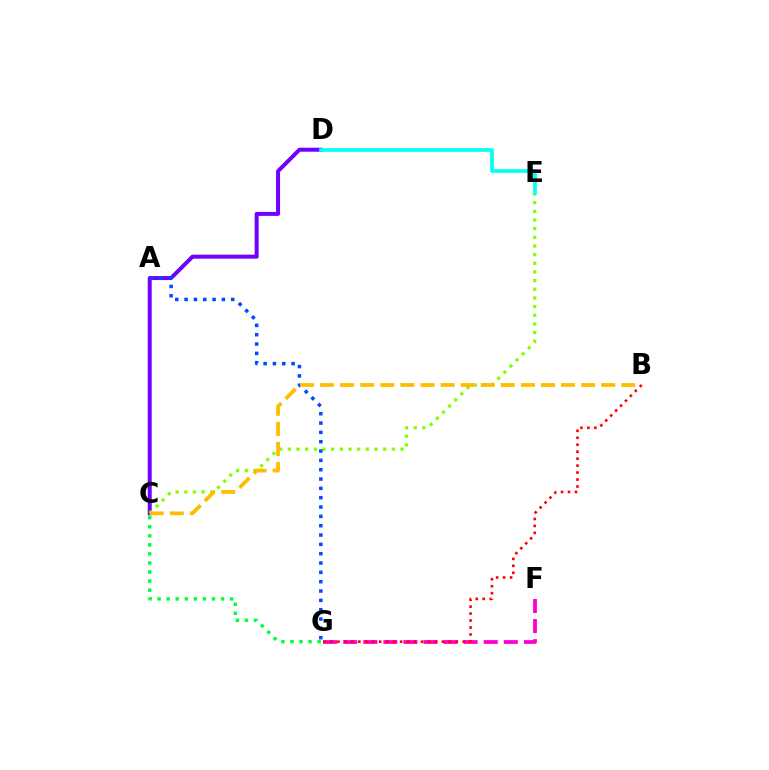{('F', 'G'): [{'color': '#ff00cf', 'line_style': 'dashed', 'thickness': 2.73}], ('C', 'D'): [{'color': '#7200ff', 'line_style': 'solid', 'thickness': 2.88}], ('C', 'E'): [{'color': '#84ff00', 'line_style': 'dotted', 'thickness': 2.35}], ('A', 'G'): [{'color': '#004bff', 'line_style': 'dotted', 'thickness': 2.54}], ('C', 'G'): [{'color': '#00ff39', 'line_style': 'dotted', 'thickness': 2.46}], ('B', 'C'): [{'color': '#ffbd00', 'line_style': 'dashed', 'thickness': 2.73}], ('D', 'E'): [{'color': '#00fff6', 'line_style': 'solid', 'thickness': 2.61}], ('B', 'G'): [{'color': '#ff0000', 'line_style': 'dotted', 'thickness': 1.89}]}